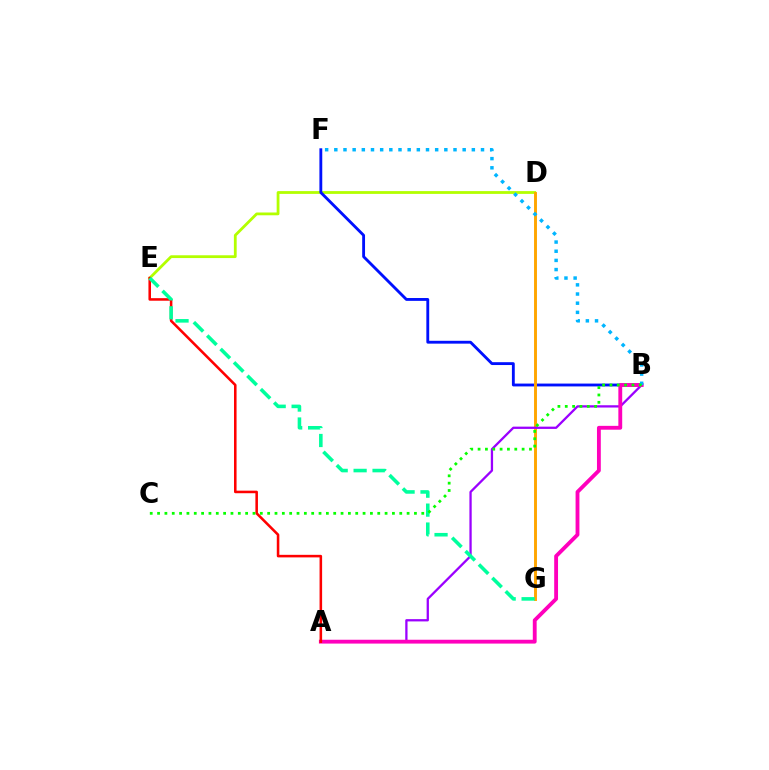{('D', 'E'): [{'color': '#b3ff00', 'line_style': 'solid', 'thickness': 2.01}], ('B', 'F'): [{'color': '#0010ff', 'line_style': 'solid', 'thickness': 2.05}, {'color': '#00b5ff', 'line_style': 'dotted', 'thickness': 2.49}], ('D', 'G'): [{'color': '#ffa500', 'line_style': 'solid', 'thickness': 2.1}], ('A', 'B'): [{'color': '#9b00ff', 'line_style': 'solid', 'thickness': 1.64}, {'color': '#ff00bd', 'line_style': 'solid', 'thickness': 2.77}], ('A', 'E'): [{'color': '#ff0000', 'line_style': 'solid', 'thickness': 1.84}], ('E', 'G'): [{'color': '#00ff9d', 'line_style': 'dashed', 'thickness': 2.57}], ('B', 'C'): [{'color': '#08ff00', 'line_style': 'dotted', 'thickness': 1.99}]}